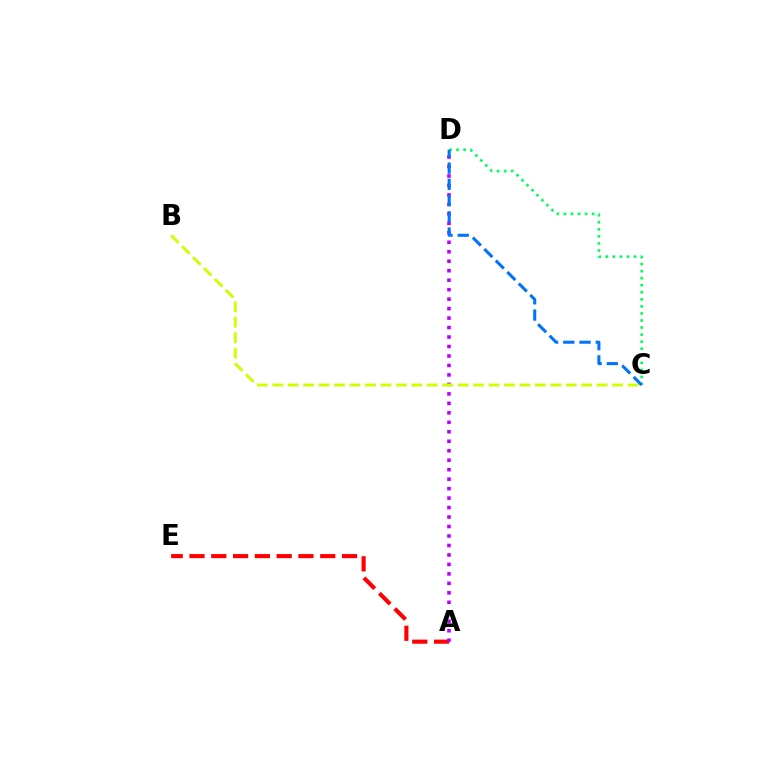{('C', 'D'): [{'color': '#00ff5c', 'line_style': 'dotted', 'thickness': 1.92}, {'color': '#0074ff', 'line_style': 'dashed', 'thickness': 2.21}], ('A', 'E'): [{'color': '#ff0000', 'line_style': 'dashed', 'thickness': 2.96}], ('A', 'D'): [{'color': '#b900ff', 'line_style': 'dotted', 'thickness': 2.57}], ('B', 'C'): [{'color': '#d1ff00', 'line_style': 'dashed', 'thickness': 2.1}]}